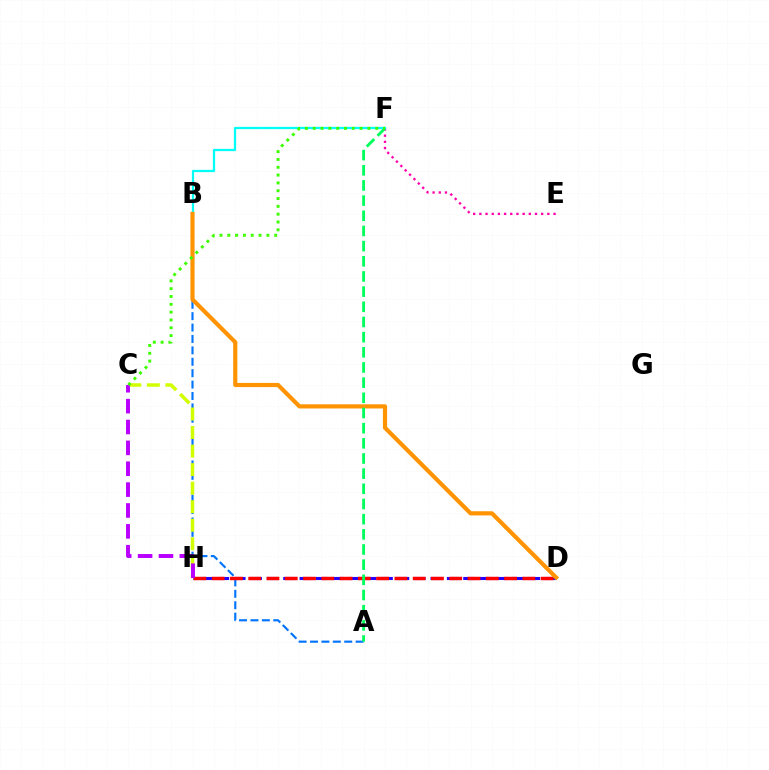{('D', 'H'): [{'color': '#2500ff', 'line_style': 'dashed', 'thickness': 2.22}, {'color': '#ff0000', 'line_style': 'dashed', 'thickness': 2.48}], ('A', 'B'): [{'color': '#0074ff', 'line_style': 'dashed', 'thickness': 1.55}], ('E', 'F'): [{'color': '#ff00ac', 'line_style': 'dotted', 'thickness': 1.68}], ('C', 'H'): [{'color': '#d1ff00', 'line_style': 'dashed', 'thickness': 2.52}, {'color': '#b900ff', 'line_style': 'dashed', 'thickness': 2.84}], ('B', 'F'): [{'color': '#00fff6', 'line_style': 'solid', 'thickness': 1.62}], ('B', 'D'): [{'color': '#ff9400', 'line_style': 'solid', 'thickness': 3.0}], ('A', 'F'): [{'color': '#00ff5c', 'line_style': 'dashed', 'thickness': 2.06}], ('C', 'F'): [{'color': '#3dff00', 'line_style': 'dotted', 'thickness': 2.12}]}